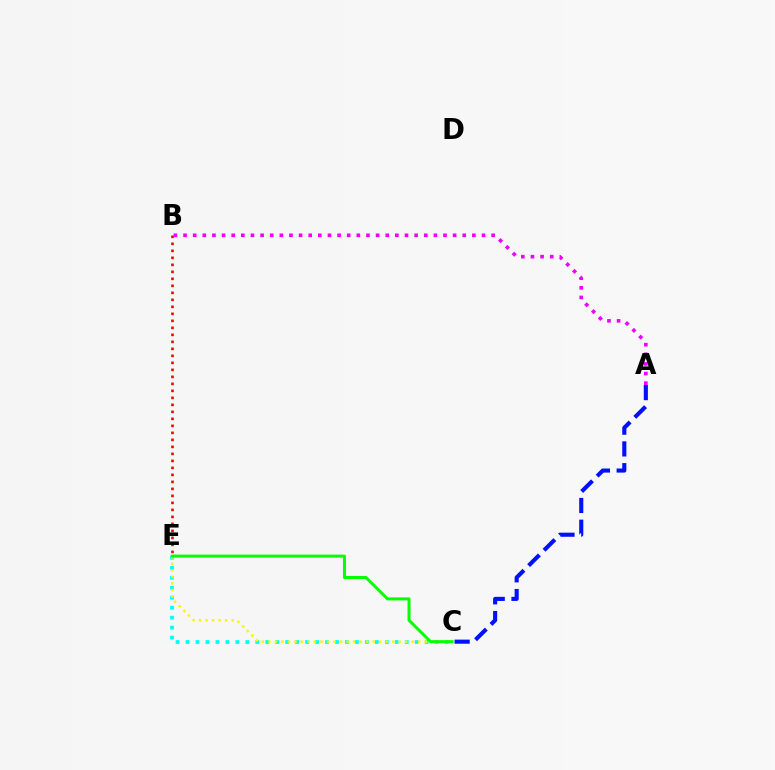{('A', 'B'): [{'color': '#ee00ff', 'line_style': 'dotted', 'thickness': 2.62}], ('C', 'E'): [{'color': '#00fff6', 'line_style': 'dotted', 'thickness': 2.71}, {'color': '#fcf500', 'line_style': 'dotted', 'thickness': 1.77}, {'color': '#08ff00', 'line_style': 'solid', 'thickness': 2.17}], ('A', 'C'): [{'color': '#0010ff', 'line_style': 'dashed', 'thickness': 2.96}], ('B', 'E'): [{'color': '#ff0000', 'line_style': 'dotted', 'thickness': 1.9}]}